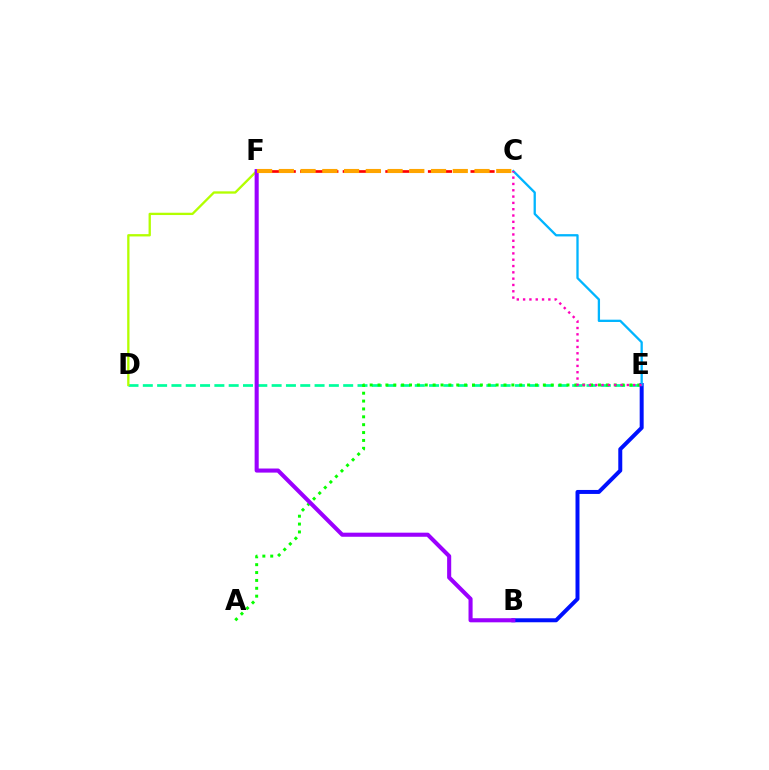{('C', 'F'): [{'color': '#ff0000', 'line_style': 'dashed', 'thickness': 1.93}, {'color': '#ffa500', 'line_style': 'dashed', 'thickness': 2.95}], ('D', 'E'): [{'color': '#00ff9d', 'line_style': 'dashed', 'thickness': 1.94}], ('A', 'E'): [{'color': '#08ff00', 'line_style': 'dotted', 'thickness': 2.14}], ('D', 'F'): [{'color': '#b3ff00', 'line_style': 'solid', 'thickness': 1.67}], ('B', 'E'): [{'color': '#0010ff', 'line_style': 'solid', 'thickness': 2.86}], ('B', 'F'): [{'color': '#9b00ff', 'line_style': 'solid', 'thickness': 2.94}], ('C', 'E'): [{'color': '#00b5ff', 'line_style': 'solid', 'thickness': 1.65}, {'color': '#ff00bd', 'line_style': 'dotted', 'thickness': 1.72}]}